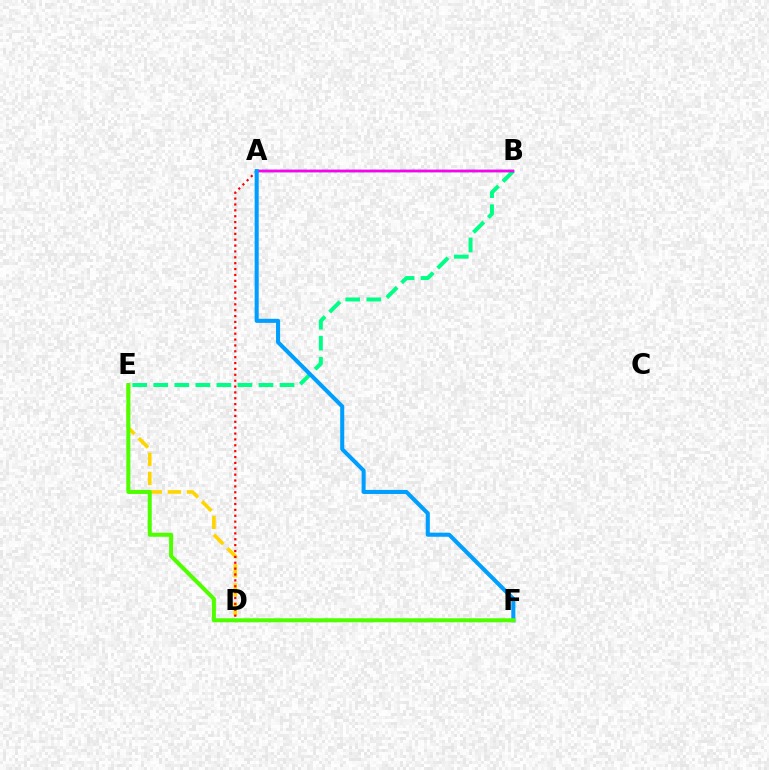{('D', 'E'): [{'color': '#ffd500', 'line_style': 'dashed', 'thickness': 2.6}], ('B', 'E'): [{'color': '#00ff86', 'line_style': 'dashed', 'thickness': 2.86}], ('A', 'B'): [{'color': '#3700ff', 'line_style': 'solid', 'thickness': 1.75}, {'color': '#ff00ed', 'line_style': 'solid', 'thickness': 1.68}], ('A', 'D'): [{'color': '#ff0000', 'line_style': 'dotted', 'thickness': 1.6}], ('A', 'F'): [{'color': '#009eff', 'line_style': 'solid', 'thickness': 2.92}], ('E', 'F'): [{'color': '#4fff00', 'line_style': 'solid', 'thickness': 2.91}]}